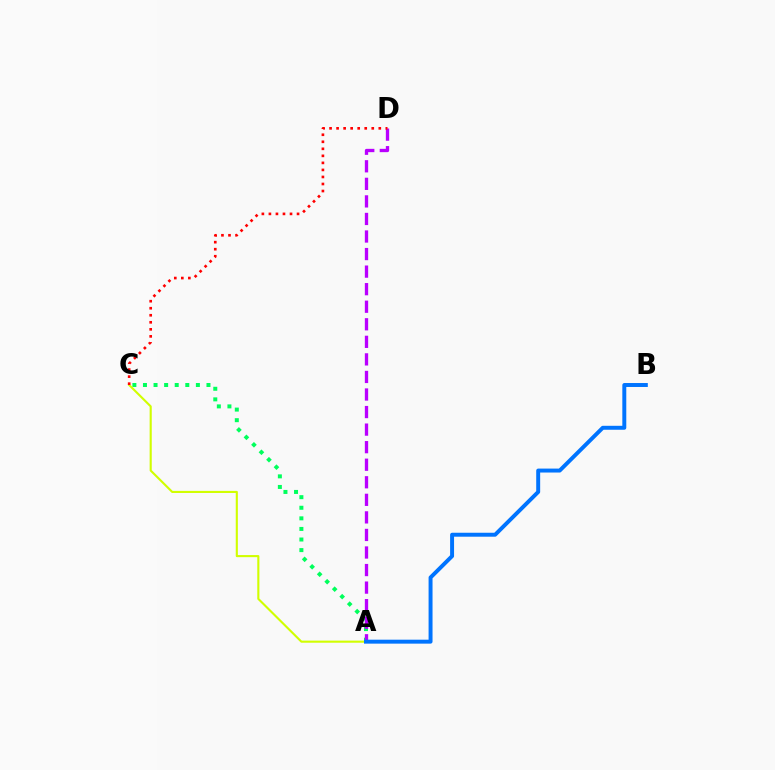{('A', 'C'): [{'color': '#00ff5c', 'line_style': 'dotted', 'thickness': 2.88}, {'color': '#d1ff00', 'line_style': 'solid', 'thickness': 1.52}], ('A', 'D'): [{'color': '#b900ff', 'line_style': 'dashed', 'thickness': 2.38}], ('C', 'D'): [{'color': '#ff0000', 'line_style': 'dotted', 'thickness': 1.91}], ('A', 'B'): [{'color': '#0074ff', 'line_style': 'solid', 'thickness': 2.84}]}